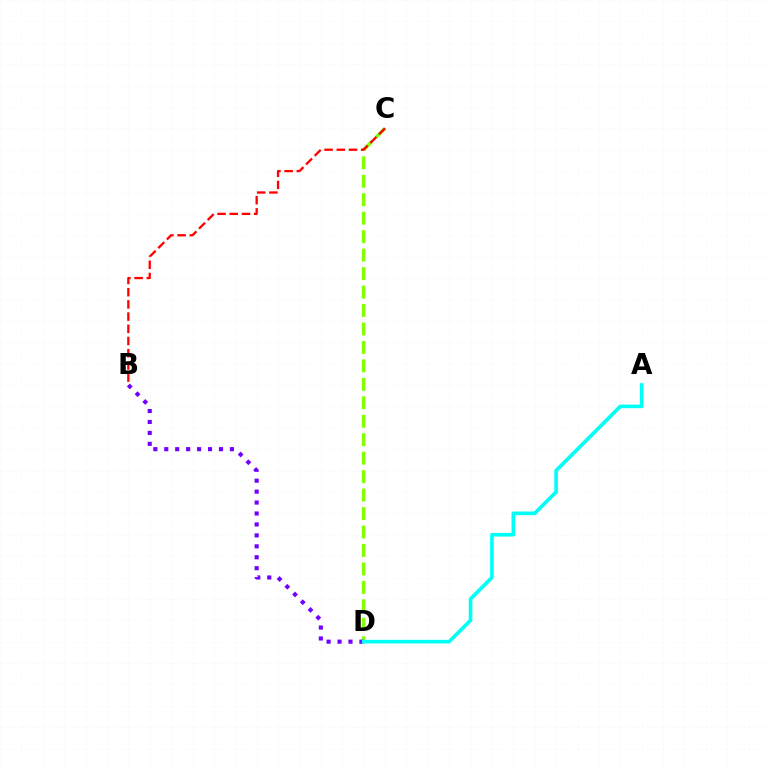{('C', 'D'): [{'color': '#84ff00', 'line_style': 'dashed', 'thickness': 2.51}], ('B', 'D'): [{'color': '#7200ff', 'line_style': 'dotted', 'thickness': 2.97}], ('A', 'D'): [{'color': '#00fff6', 'line_style': 'solid', 'thickness': 2.63}], ('B', 'C'): [{'color': '#ff0000', 'line_style': 'dashed', 'thickness': 1.66}]}